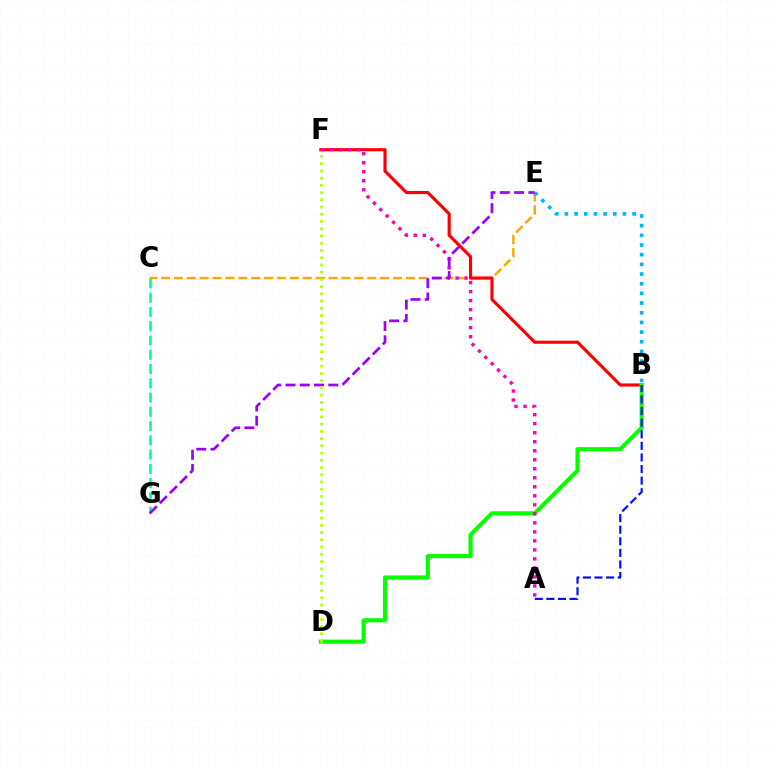{('C', 'E'): [{'color': '#ffa500', 'line_style': 'dashed', 'thickness': 1.75}], ('B', 'E'): [{'color': '#00b5ff', 'line_style': 'dotted', 'thickness': 2.63}], ('B', 'F'): [{'color': '#ff0000', 'line_style': 'solid', 'thickness': 2.26}], ('B', 'D'): [{'color': '#08ff00', 'line_style': 'solid', 'thickness': 2.97}], ('A', 'F'): [{'color': '#ff00bd', 'line_style': 'dotted', 'thickness': 2.45}], ('C', 'G'): [{'color': '#00ff9d', 'line_style': 'dashed', 'thickness': 1.94}], ('E', 'G'): [{'color': '#9b00ff', 'line_style': 'dashed', 'thickness': 1.94}], ('A', 'B'): [{'color': '#0010ff', 'line_style': 'dashed', 'thickness': 1.57}], ('D', 'F'): [{'color': '#b3ff00', 'line_style': 'dotted', 'thickness': 1.97}]}